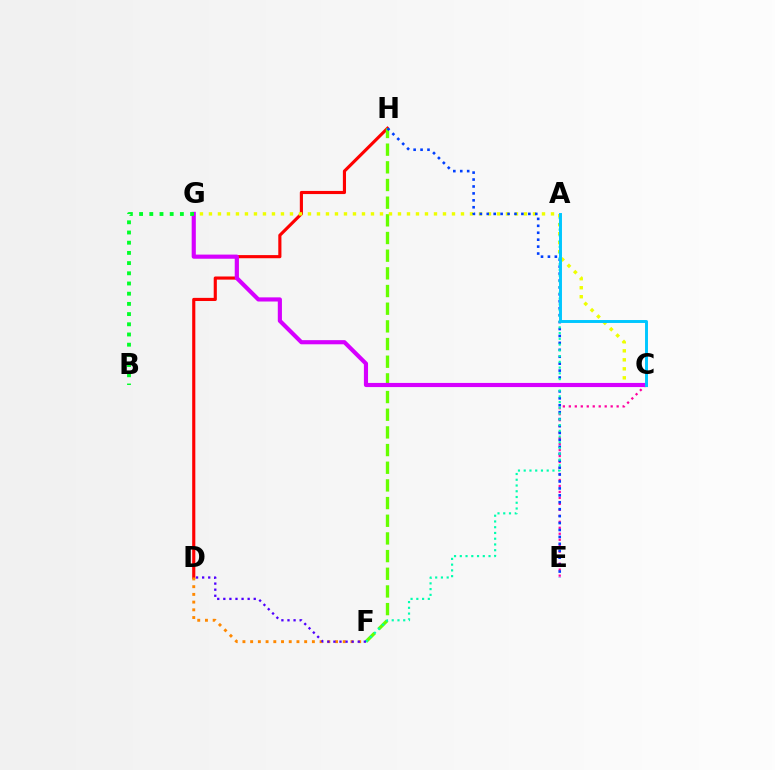{('D', 'H'): [{'color': '#ff0000', 'line_style': 'solid', 'thickness': 2.26}], ('C', 'E'): [{'color': '#ff00a0', 'line_style': 'dotted', 'thickness': 1.62}], ('F', 'H'): [{'color': '#66ff00', 'line_style': 'dashed', 'thickness': 2.4}], ('C', 'G'): [{'color': '#eeff00', 'line_style': 'dotted', 'thickness': 2.45}, {'color': '#d600ff', 'line_style': 'solid', 'thickness': 2.98}], ('D', 'F'): [{'color': '#ff8800', 'line_style': 'dotted', 'thickness': 2.1}, {'color': '#4f00ff', 'line_style': 'dotted', 'thickness': 1.65}], ('E', 'H'): [{'color': '#003fff', 'line_style': 'dotted', 'thickness': 1.88}], ('A', 'F'): [{'color': '#00ffaf', 'line_style': 'dotted', 'thickness': 1.56}], ('B', 'G'): [{'color': '#00ff27', 'line_style': 'dotted', 'thickness': 2.77}], ('A', 'C'): [{'color': '#00c7ff', 'line_style': 'solid', 'thickness': 2.11}]}